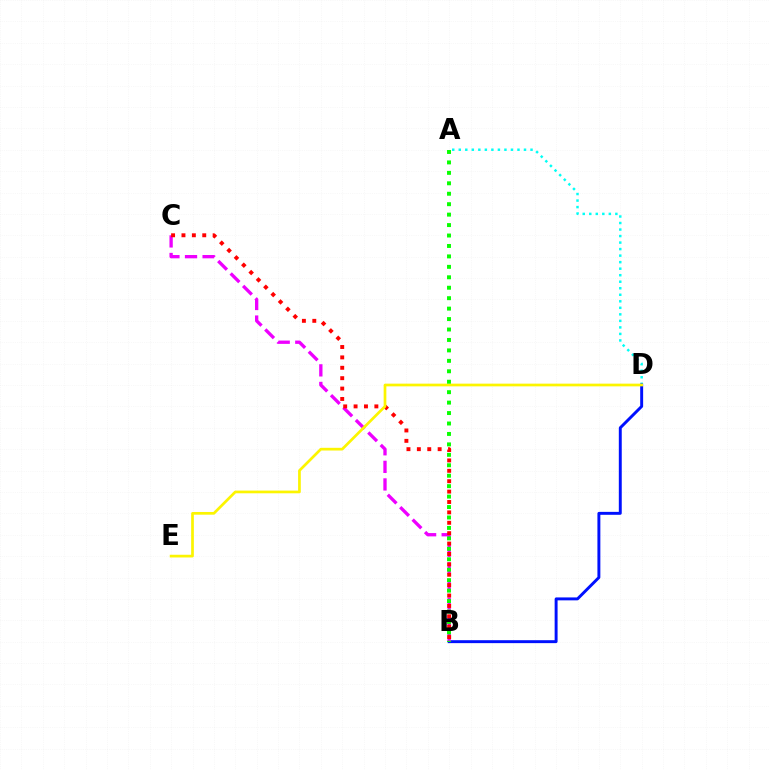{('A', 'D'): [{'color': '#00fff6', 'line_style': 'dotted', 'thickness': 1.77}], ('B', 'D'): [{'color': '#0010ff', 'line_style': 'solid', 'thickness': 2.11}], ('B', 'C'): [{'color': '#ee00ff', 'line_style': 'dashed', 'thickness': 2.39}, {'color': '#ff0000', 'line_style': 'dotted', 'thickness': 2.82}], ('D', 'E'): [{'color': '#fcf500', 'line_style': 'solid', 'thickness': 1.95}], ('A', 'B'): [{'color': '#08ff00', 'line_style': 'dotted', 'thickness': 2.84}]}